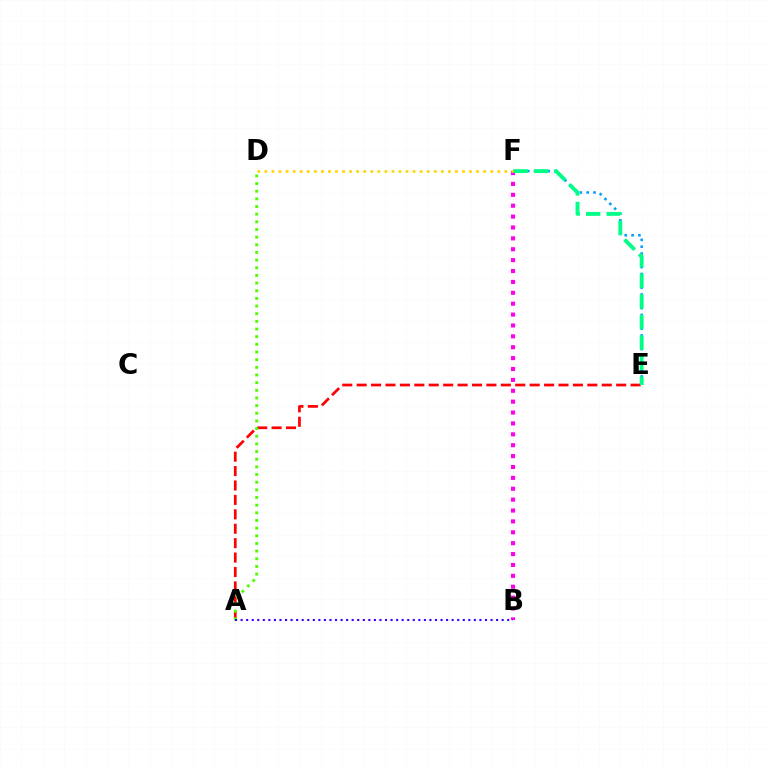{('B', 'F'): [{'color': '#ff00ed', 'line_style': 'dotted', 'thickness': 2.96}], ('E', 'F'): [{'color': '#009eff', 'line_style': 'dotted', 'thickness': 1.86}, {'color': '#00ff86', 'line_style': 'dashed', 'thickness': 2.8}], ('A', 'E'): [{'color': '#ff0000', 'line_style': 'dashed', 'thickness': 1.96}], ('A', 'D'): [{'color': '#4fff00', 'line_style': 'dotted', 'thickness': 2.08}], ('D', 'F'): [{'color': '#ffd500', 'line_style': 'dotted', 'thickness': 1.92}], ('A', 'B'): [{'color': '#3700ff', 'line_style': 'dotted', 'thickness': 1.51}]}